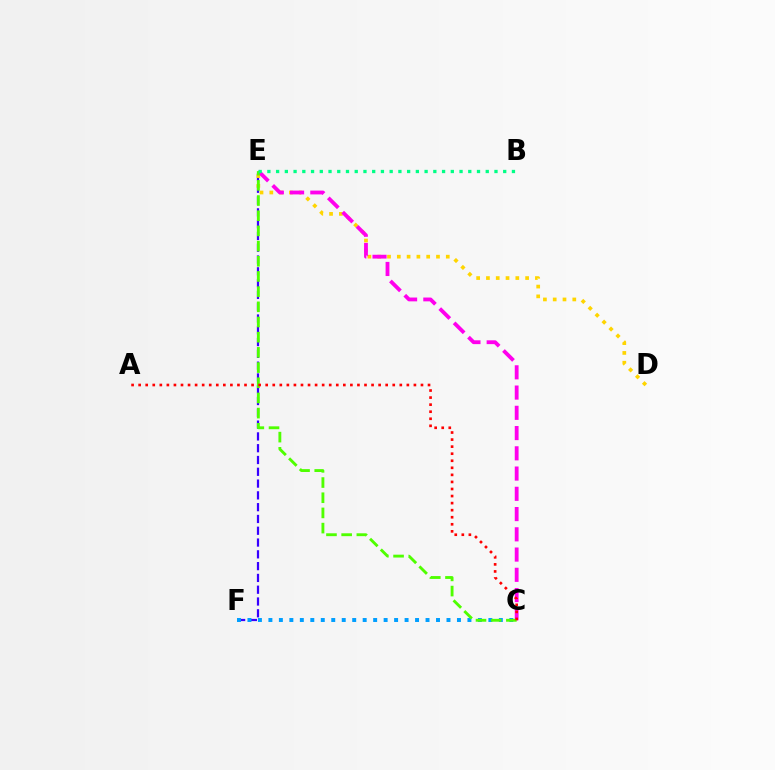{('E', 'F'): [{'color': '#3700ff', 'line_style': 'dashed', 'thickness': 1.6}], ('D', 'E'): [{'color': '#ffd500', 'line_style': 'dotted', 'thickness': 2.66}], ('C', 'E'): [{'color': '#ff00ed', 'line_style': 'dashed', 'thickness': 2.75}, {'color': '#4fff00', 'line_style': 'dashed', 'thickness': 2.06}], ('C', 'F'): [{'color': '#009eff', 'line_style': 'dotted', 'thickness': 2.85}], ('B', 'E'): [{'color': '#00ff86', 'line_style': 'dotted', 'thickness': 2.37}], ('A', 'C'): [{'color': '#ff0000', 'line_style': 'dotted', 'thickness': 1.92}]}